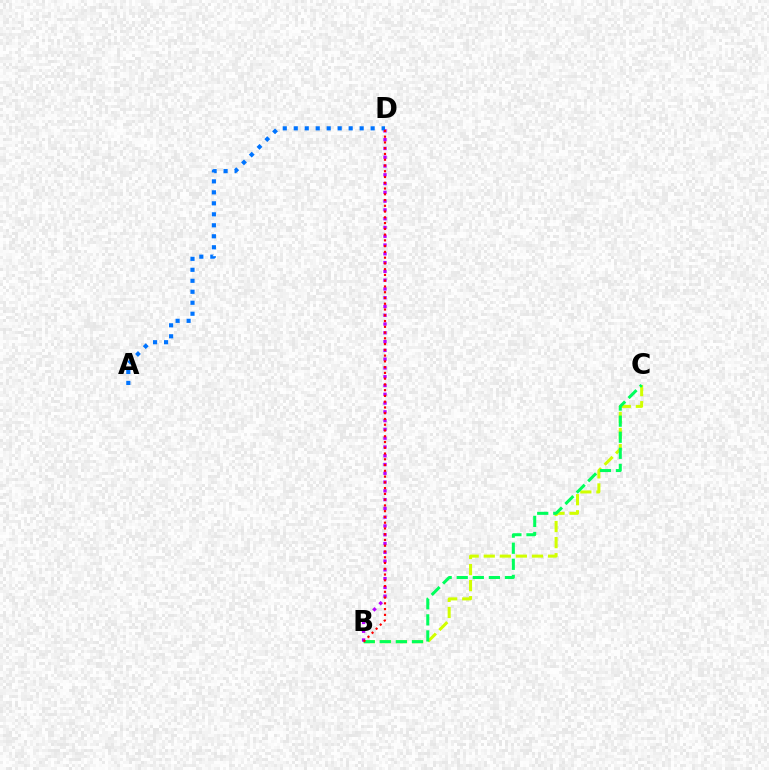{('B', 'C'): [{'color': '#d1ff00', 'line_style': 'dashed', 'thickness': 2.18}, {'color': '#00ff5c', 'line_style': 'dashed', 'thickness': 2.18}], ('B', 'D'): [{'color': '#b900ff', 'line_style': 'dotted', 'thickness': 2.39}, {'color': '#ff0000', 'line_style': 'dotted', 'thickness': 1.57}], ('A', 'D'): [{'color': '#0074ff', 'line_style': 'dotted', 'thickness': 2.98}]}